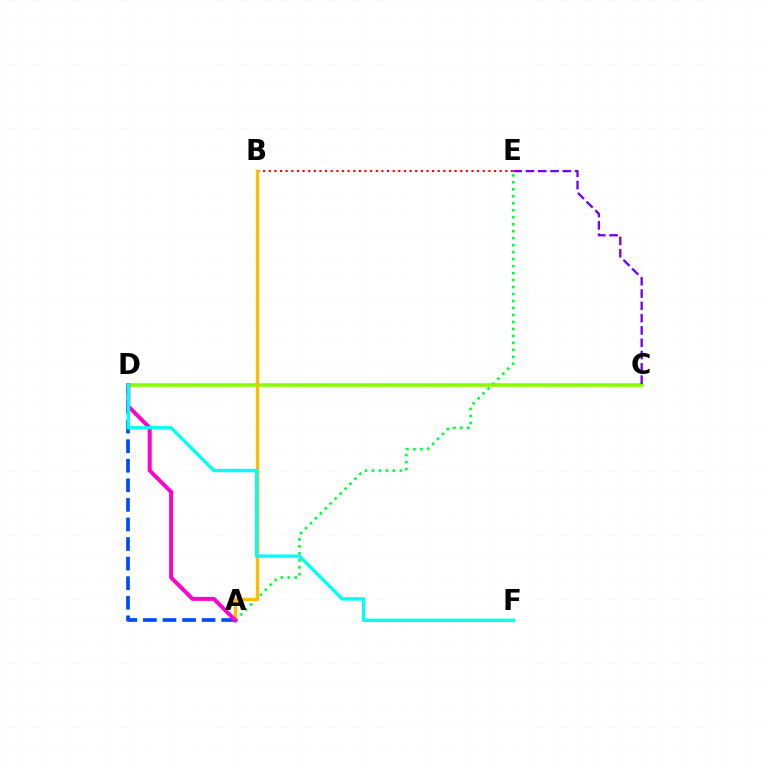{('B', 'E'): [{'color': '#ff0000', 'line_style': 'dotted', 'thickness': 1.53}], ('A', 'E'): [{'color': '#00ff39', 'line_style': 'dotted', 'thickness': 1.9}], ('A', 'D'): [{'color': '#004bff', 'line_style': 'dashed', 'thickness': 2.66}, {'color': '#ff00cf', 'line_style': 'solid', 'thickness': 2.86}], ('C', 'D'): [{'color': '#84ff00', 'line_style': 'solid', 'thickness': 2.57}], ('A', 'B'): [{'color': '#ffbd00', 'line_style': 'solid', 'thickness': 2.43}], ('C', 'E'): [{'color': '#7200ff', 'line_style': 'dashed', 'thickness': 1.67}], ('D', 'F'): [{'color': '#00fff6', 'line_style': 'solid', 'thickness': 2.42}]}